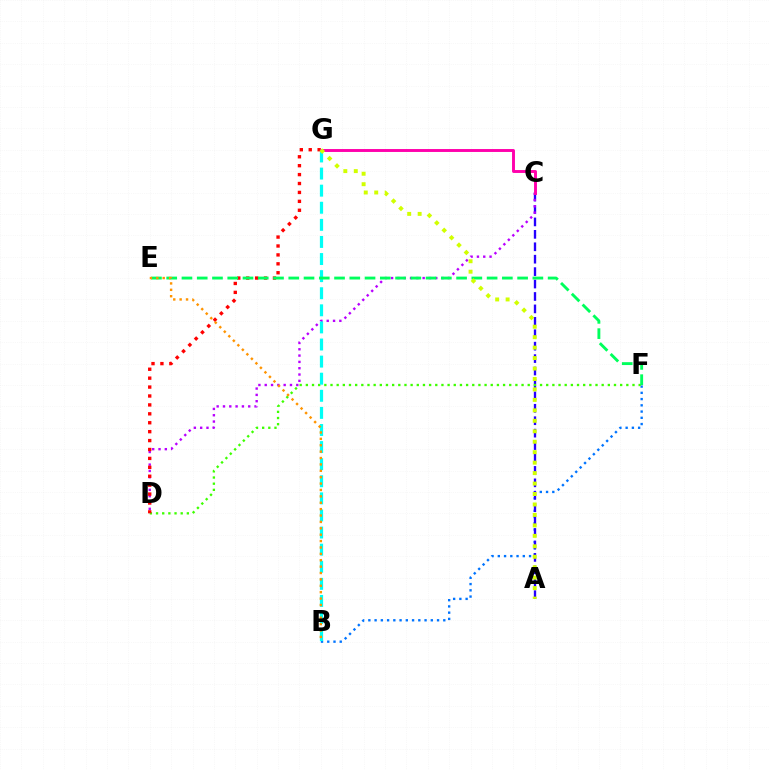{('B', 'F'): [{'color': '#0074ff', 'line_style': 'dotted', 'thickness': 1.7}], ('A', 'C'): [{'color': '#2500ff', 'line_style': 'dashed', 'thickness': 1.69}], ('C', 'D'): [{'color': '#b900ff', 'line_style': 'dotted', 'thickness': 1.72}], ('D', 'F'): [{'color': '#3dff00', 'line_style': 'dotted', 'thickness': 1.67}], ('D', 'G'): [{'color': '#ff0000', 'line_style': 'dotted', 'thickness': 2.42}], ('B', 'G'): [{'color': '#00fff6', 'line_style': 'dashed', 'thickness': 2.32}], ('E', 'F'): [{'color': '#00ff5c', 'line_style': 'dashed', 'thickness': 2.07}], ('C', 'G'): [{'color': '#ff00ac', 'line_style': 'solid', 'thickness': 2.1}], ('A', 'G'): [{'color': '#d1ff00', 'line_style': 'dotted', 'thickness': 2.84}], ('B', 'E'): [{'color': '#ff9400', 'line_style': 'dotted', 'thickness': 1.74}]}